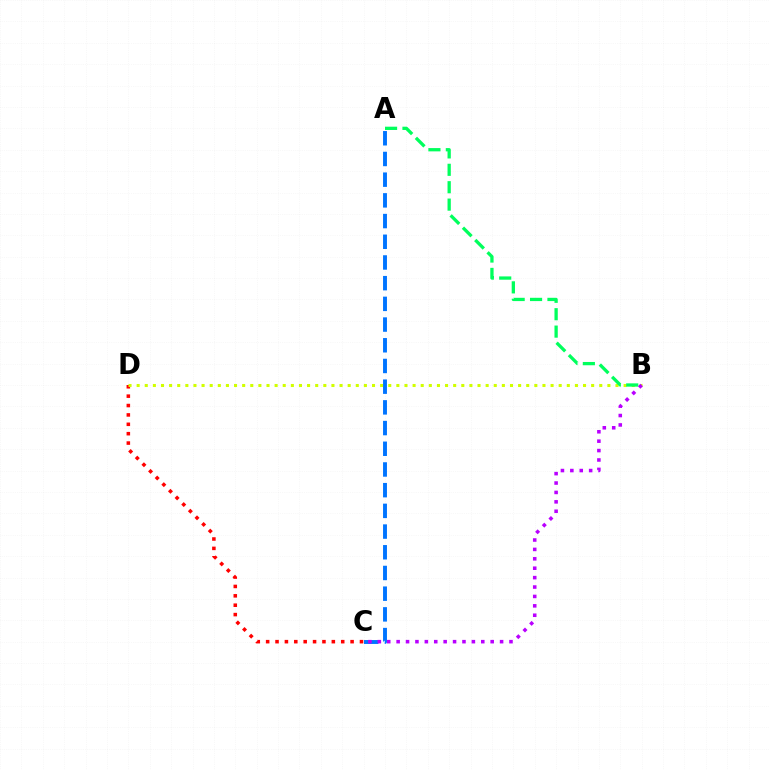{('C', 'D'): [{'color': '#ff0000', 'line_style': 'dotted', 'thickness': 2.55}], ('B', 'D'): [{'color': '#d1ff00', 'line_style': 'dotted', 'thickness': 2.21}], ('A', 'B'): [{'color': '#00ff5c', 'line_style': 'dashed', 'thickness': 2.36}], ('A', 'C'): [{'color': '#0074ff', 'line_style': 'dashed', 'thickness': 2.81}], ('B', 'C'): [{'color': '#b900ff', 'line_style': 'dotted', 'thickness': 2.56}]}